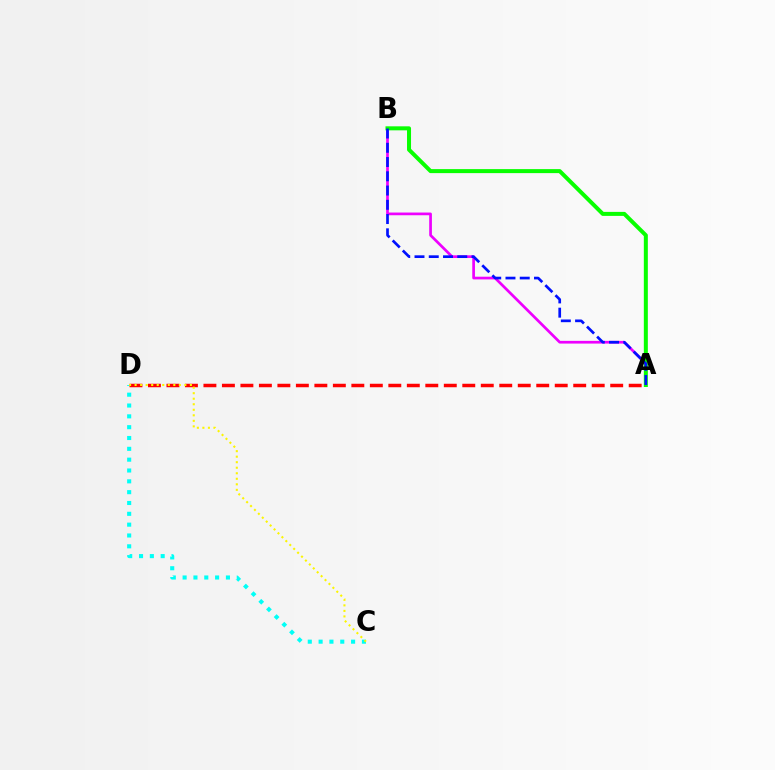{('A', 'B'): [{'color': '#ee00ff', 'line_style': 'solid', 'thickness': 1.95}, {'color': '#08ff00', 'line_style': 'solid', 'thickness': 2.89}, {'color': '#0010ff', 'line_style': 'dashed', 'thickness': 1.94}], ('C', 'D'): [{'color': '#00fff6', 'line_style': 'dotted', 'thickness': 2.94}, {'color': '#fcf500', 'line_style': 'dotted', 'thickness': 1.5}], ('A', 'D'): [{'color': '#ff0000', 'line_style': 'dashed', 'thickness': 2.51}]}